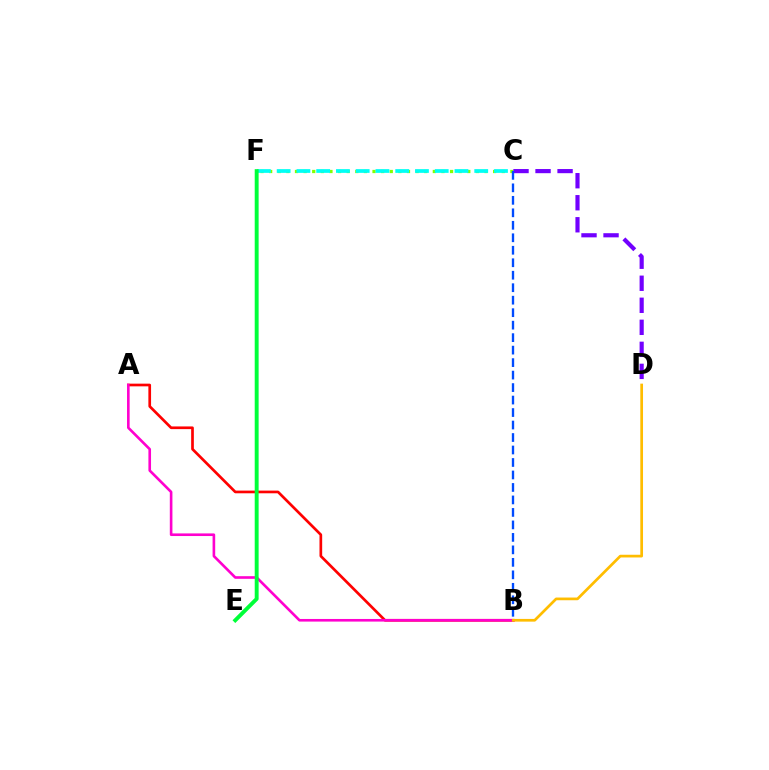{('C', 'F'): [{'color': '#84ff00', 'line_style': 'dotted', 'thickness': 2.34}, {'color': '#00fff6', 'line_style': 'dashed', 'thickness': 2.68}], ('A', 'B'): [{'color': '#ff0000', 'line_style': 'solid', 'thickness': 1.93}, {'color': '#ff00cf', 'line_style': 'solid', 'thickness': 1.89}], ('B', 'D'): [{'color': '#ffbd00', 'line_style': 'solid', 'thickness': 1.95}], ('C', 'D'): [{'color': '#7200ff', 'line_style': 'dashed', 'thickness': 2.99}], ('E', 'F'): [{'color': '#00ff39', 'line_style': 'solid', 'thickness': 2.81}], ('B', 'C'): [{'color': '#004bff', 'line_style': 'dashed', 'thickness': 1.7}]}